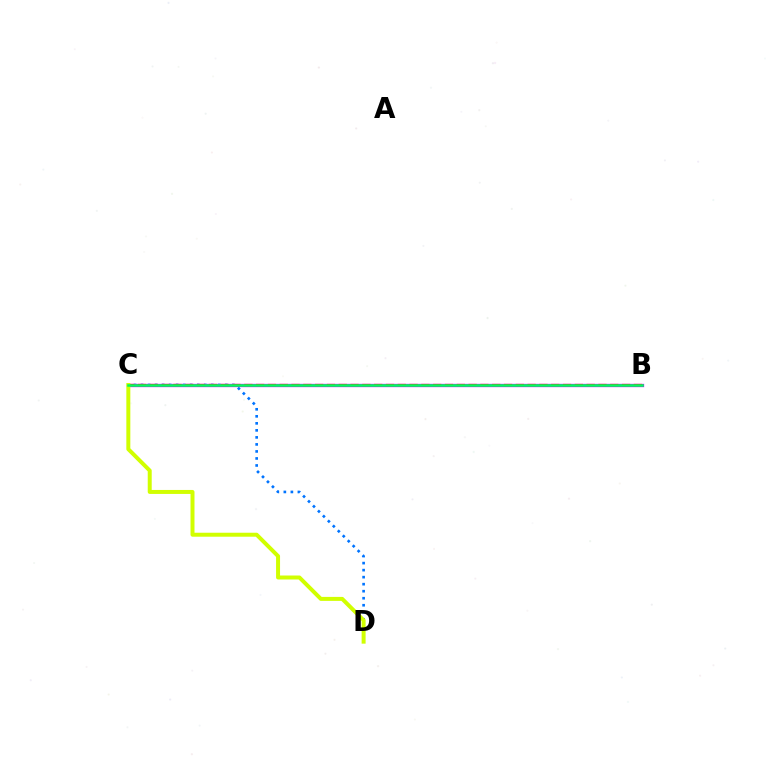{('C', 'D'): [{'color': '#0074ff', 'line_style': 'dotted', 'thickness': 1.91}, {'color': '#d1ff00', 'line_style': 'solid', 'thickness': 2.87}], ('B', 'C'): [{'color': '#b900ff', 'line_style': 'solid', 'thickness': 2.37}, {'color': '#ff0000', 'line_style': 'dashed', 'thickness': 1.6}, {'color': '#00ff5c', 'line_style': 'solid', 'thickness': 1.82}]}